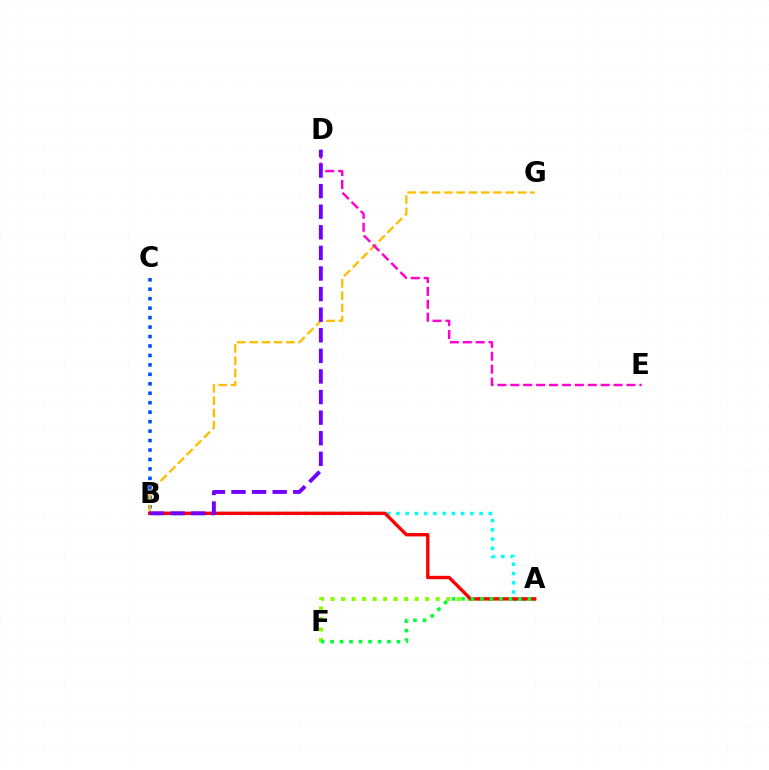{('A', 'B'): [{'color': '#00fff6', 'line_style': 'dotted', 'thickness': 2.51}, {'color': '#ff0000', 'line_style': 'solid', 'thickness': 2.43}], ('A', 'F'): [{'color': '#84ff00', 'line_style': 'dotted', 'thickness': 2.86}, {'color': '#00ff39', 'line_style': 'dotted', 'thickness': 2.58}], ('B', 'C'): [{'color': '#004bff', 'line_style': 'dotted', 'thickness': 2.57}], ('B', 'G'): [{'color': '#ffbd00', 'line_style': 'dashed', 'thickness': 1.67}], ('D', 'E'): [{'color': '#ff00cf', 'line_style': 'dashed', 'thickness': 1.75}], ('B', 'D'): [{'color': '#7200ff', 'line_style': 'dashed', 'thickness': 2.8}]}